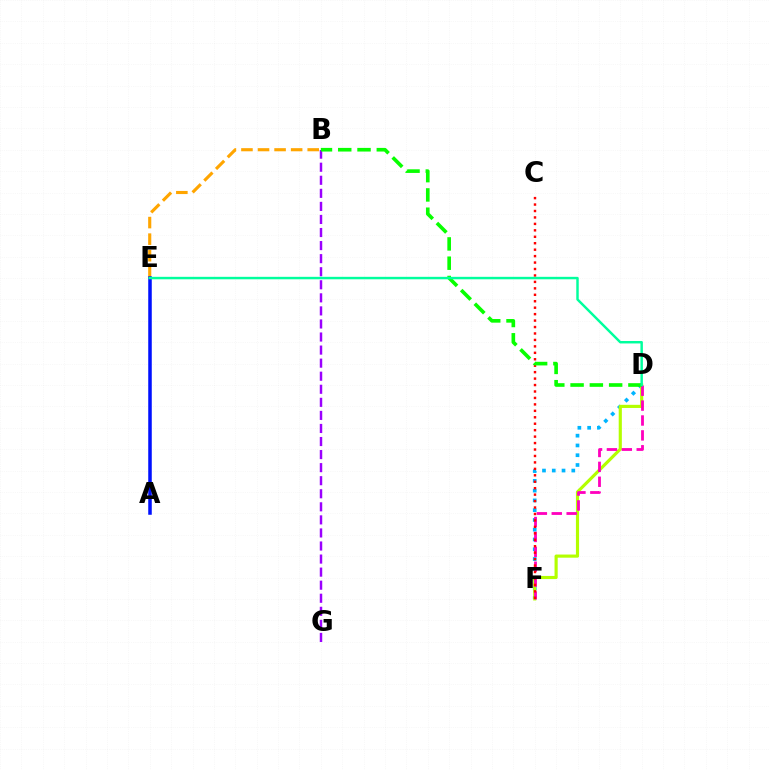{('D', 'F'): [{'color': '#00b5ff', 'line_style': 'dotted', 'thickness': 2.65}, {'color': '#b3ff00', 'line_style': 'solid', 'thickness': 2.27}, {'color': '#ff00bd', 'line_style': 'dashed', 'thickness': 2.02}], ('B', 'G'): [{'color': '#9b00ff', 'line_style': 'dashed', 'thickness': 1.77}], ('B', 'E'): [{'color': '#ffa500', 'line_style': 'dashed', 'thickness': 2.25}], ('A', 'E'): [{'color': '#0010ff', 'line_style': 'solid', 'thickness': 2.54}], ('C', 'F'): [{'color': '#ff0000', 'line_style': 'dotted', 'thickness': 1.75}], ('B', 'D'): [{'color': '#08ff00', 'line_style': 'dashed', 'thickness': 2.62}], ('D', 'E'): [{'color': '#00ff9d', 'line_style': 'solid', 'thickness': 1.77}]}